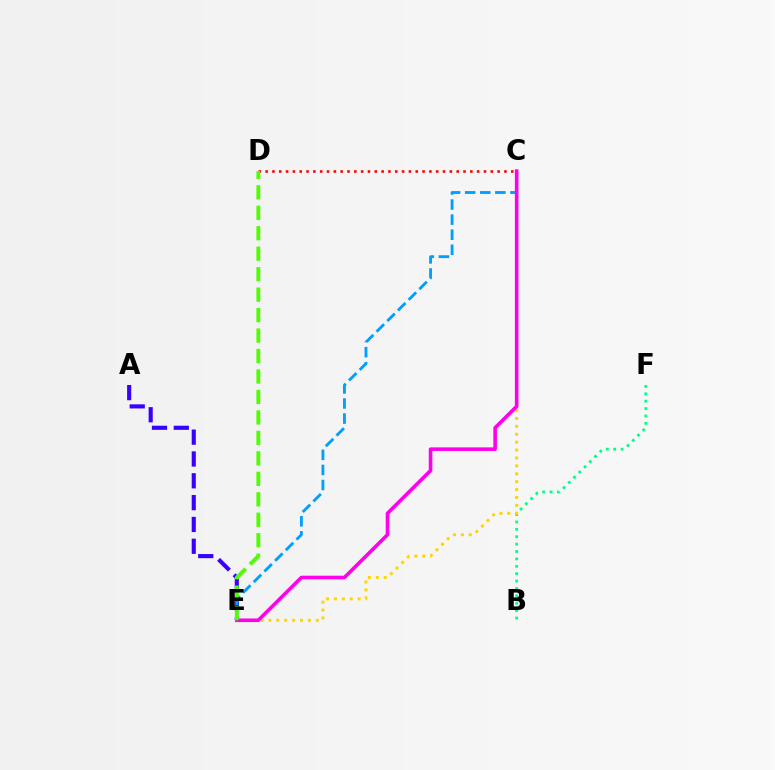{('A', 'E'): [{'color': '#3700ff', 'line_style': 'dashed', 'thickness': 2.96}], ('B', 'F'): [{'color': '#00ff86', 'line_style': 'dotted', 'thickness': 2.01}], ('C', 'E'): [{'color': '#ffd500', 'line_style': 'dotted', 'thickness': 2.15}, {'color': '#009eff', 'line_style': 'dashed', 'thickness': 2.05}, {'color': '#ff00ed', 'line_style': 'solid', 'thickness': 2.59}], ('C', 'D'): [{'color': '#ff0000', 'line_style': 'dotted', 'thickness': 1.85}], ('D', 'E'): [{'color': '#4fff00', 'line_style': 'dashed', 'thickness': 2.78}]}